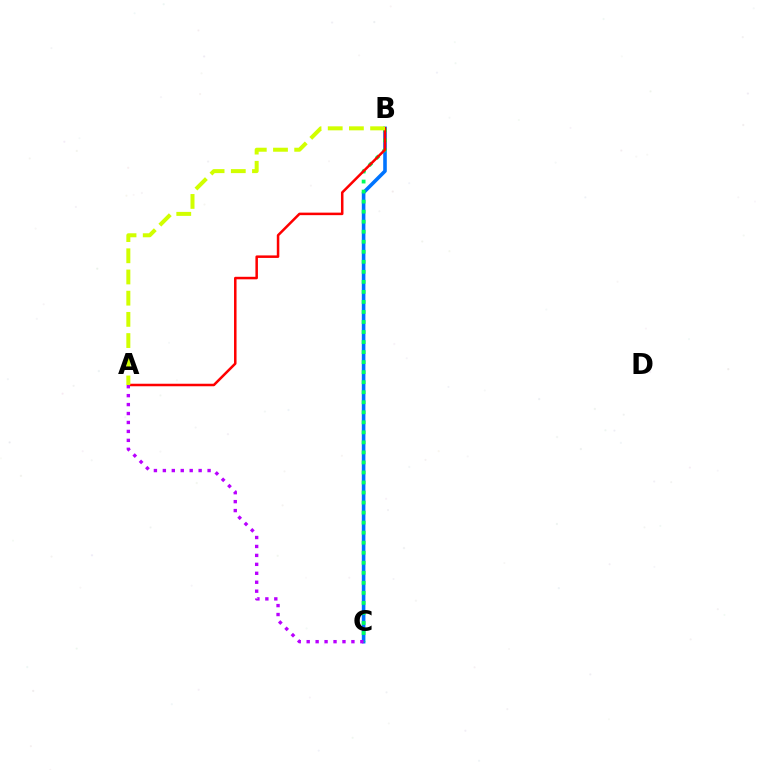{('B', 'C'): [{'color': '#0074ff', 'line_style': 'solid', 'thickness': 2.59}, {'color': '#00ff5c', 'line_style': 'dotted', 'thickness': 2.73}], ('A', 'B'): [{'color': '#ff0000', 'line_style': 'solid', 'thickness': 1.81}, {'color': '#d1ff00', 'line_style': 'dashed', 'thickness': 2.88}], ('A', 'C'): [{'color': '#b900ff', 'line_style': 'dotted', 'thickness': 2.43}]}